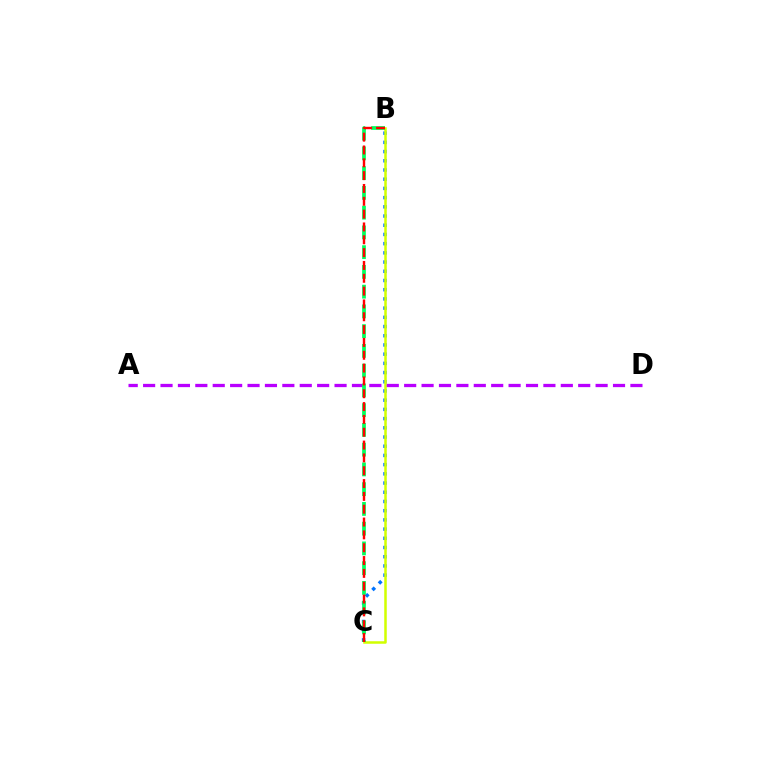{('B', 'C'): [{'color': '#0074ff', 'line_style': 'dotted', 'thickness': 2.5}, {'color': '#d1ff00', 'line_style': 'solid', 'thickness': 1.81}, {'color': '#00ff5c', 'line_style': 'dashed', 'thickness': 2.68}, {'color': '#ff0000', 'line_style': 'dashed', 'thickness': 1.74}], ('A', 'D'): [{'color': '#b900ff', 'line_style': 'dashed', 'thickness': 2.36}]}